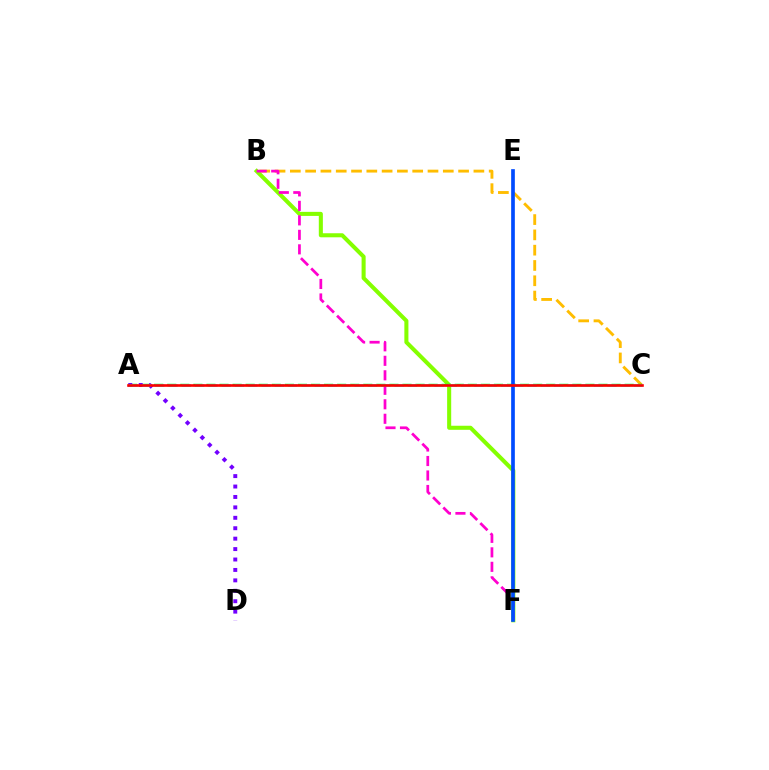{('B', 'C'): [{'color': '#ffbd00', 'line_style': 'dashed', 'thickness': 2.08}], ('B', 'F'): [{'color': '#84ff00', 'line_style': 'solid', 'thickness': 2.92}, {'color': '#ff00cf', 'line_style': 'dashed', 'thickness': 1.97}], ('A', 'C'): [{'color': '#00ff39', 'line_style': 'dashed', 'thickness': 1.78}, {'color': '#00fff6', 'line_style': 'dashed', 'thickness': 1.81}, {'color': '#ff0000', 'line_style': 'solid', 'thickness': 1.89}], ('A', 'D'): [{'color': '#7200ff', 'line_style': 'dotted', 'thickness': 2.83}], ('E', 'F'): [{'color': '#004bff', 'line_style': 'solid', 'thickness': 2.65}]}